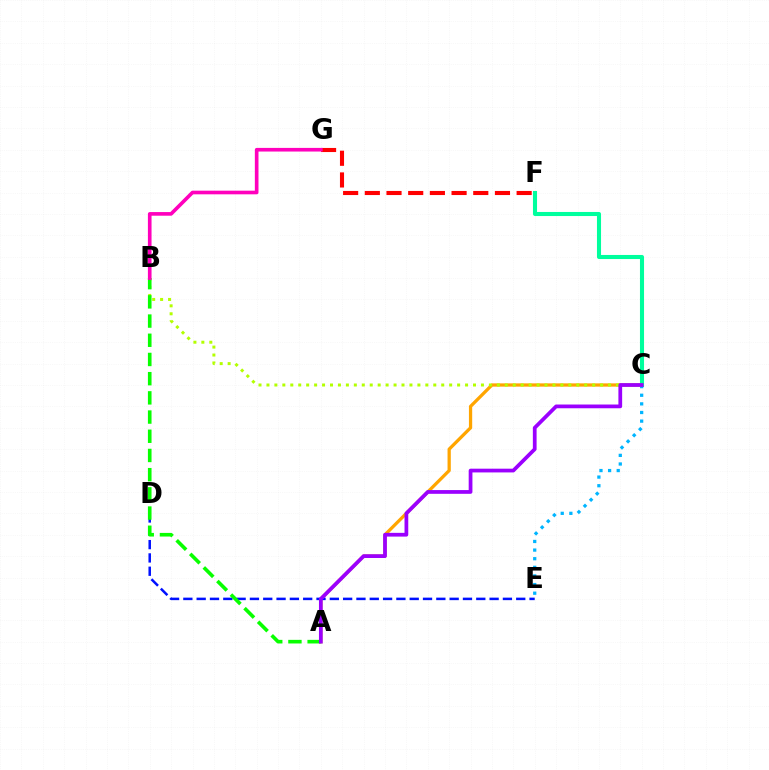{('A', 'C'): [{'color': '#ffa500', 'line_style': 'solid', 'thickness': 2.35}, {'color': '#9b00ff', 'line_style': 'solid', 'thickness': 2.69}], ('C', 'F'): [{'color': '#00ff9d', 'line_style': 'solid', 'thickness': 2.94}], ('C', 'E'): [{'color': '#00b5ff', 'line_style': 'dotted', 'thickness': 2.34}], ('D', 'E'): [{'color': '#0010ff', 'line_style': 'dashed', 'thickness': 1.81}], ('B', 'C'): [{'color': '#b3ff00', 'line_style': 'dotted', 'thickness': 2.16}], ('A', 'B'): [{'color': '#08ff00', 'line_style': 'dashed', 'thickness': 2.61}], ('F', 'G'): [{'color': '#ff0000', 'line_style': 'dashed', 'thickness': 2.95}], ('B', 'G'): [{'color': '#ff00bd', 'line_style': 'solid', 'thickness': 2.62}]}